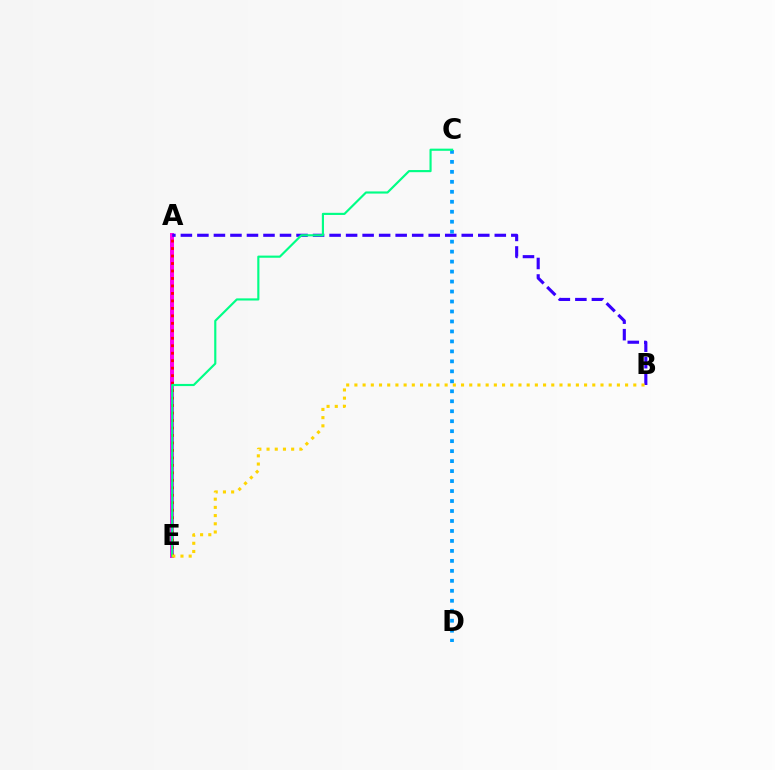{('A', 'E'): [{'color': '#4fff00', 'line_style': 'dashed', 'thickness': 1.98}, {'color': '#ff00ed', 'line_style': 'solid', 'thickness': 2.85}, {'color': '#ff0000', 'line_style': 'dotted', 'thickness': 2.03}], ('A', 'B'): [{'color': '#3700ff', 'line_style': 'dashed', 'thickness': 2.24}], ('C', 'D'): [{'color': '#009eff', 'line_style': 'dotted', 'thickness': 2.71}], ('C', 'E'): [{'color': '#00ff86', 'line_style': 'solid', 'thickness': 1.55}], ('B', 'E'): [{'color': '#ffd500', 'line_style': 'dotted', 'thickness': 2.23}]}